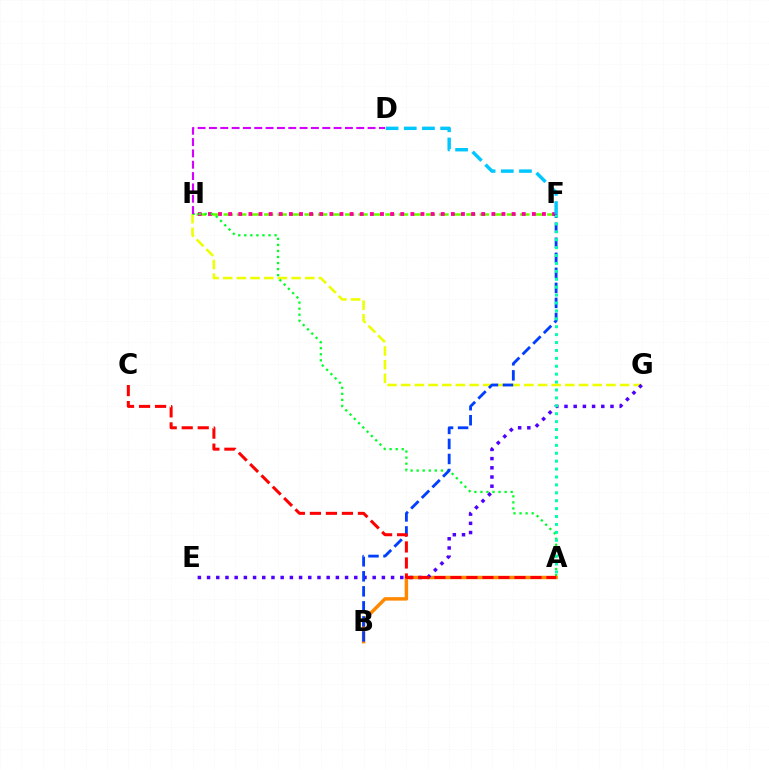{('F', 'H'): [{'color': '#66ff00', 'line_style': 'dashed', 'thickness': 1.83}, {'color': '#ff00a0', 'line_style': 'dotted', 'thickness': 2.75}], ('D', 'F'): [{'color': '#00c7ff', 'line_style': 'dashed', 'thickness': 2.47}], ('G', 'H'): [{'color': '#eeff00', 'line_style': 'dashed', 'thickness': 1.86}], ('A', 'H'): [{'color': '#00ff27', 'line_style': 'dotted', 'thickness': 1.64}], ('A', 'B'): [{'color': '#ff8800', 'line_style': 'solid', 'thickness': 2.49}], ('E', 'G'): [{'color': '#4f00ff', 'line_style': 'dotted', 'thickness': 2.5}], ('D', 'H'): [{'color': '#d600ff', 'line_style': 'dashed', 'thickness': 1.54}], ('B', 'F'): [{'color': '#003fff', 'line_style': 'dashed', 'thickness': 2.04}], ('A', 'F'): [{'color': '#00ffaf', 'line_style': 'dotted', 'thickness': 2.15}], ('A', 'C'): [{'color': '#ff0000', 'line_style': 'dashed', 'thickness': 2.18}]}